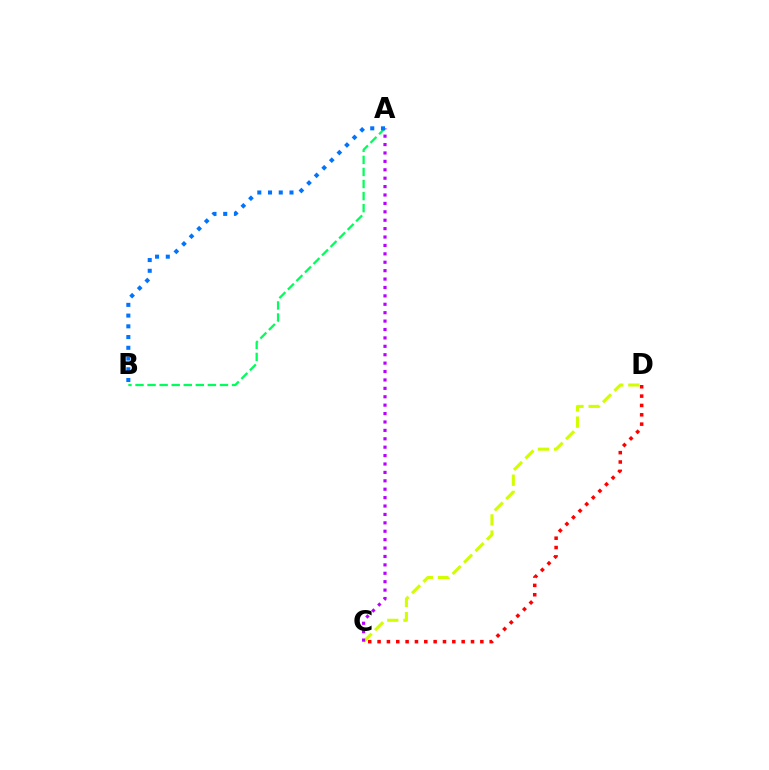{('C', 'D'): [{'color': '#d1ff00', 'line_style': 'dashed', 'thickness': 2.2}, {'color': '#ff0000', 'line_style': 'dotted', 'thickness': 2.54}], ('A', 'C'): [{'color': '#b900ff', 'line_style': 'dotted', 'thickness': 2.28}], ('A', 'B'): [{'color': '#00ff5c', 'line_style': 'dashed', 'thickness': 1.64}, {'color': '#0074ff', 'line_style': 'dotted', 'thickness': 2.92}]}